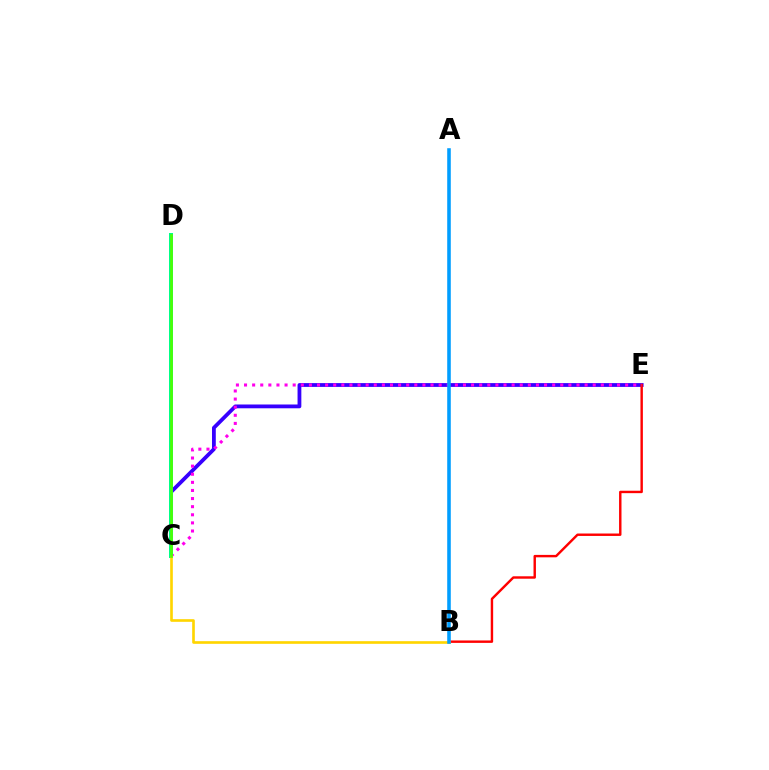{('C', 'E'): [{'color': '#3700ff', 'line_style': 'solid', 'thickness': 2.73}, {'color': '#ff00ed', 'line_style': 'dotted', 'thickness': 2.2}], ('B', 'E'): [{'color': '#ff0000', 'line_style': 'solid', 'thickness': 1.74}], ('C', 'D'): [{'color': '#00ff86', 'line_style': 'solid', 'thickness': 2.88}, {'color': '#4fff00', 'line_style': 'solid', 'thickness': 1.84}], ('B', 'C'): [{'color': '#ffd500', 'line_style': 'solid', 'thickness': 1.9}], ('A', 'B'): [{'color': '#009eff', 'line_style': 'solid', 'thickness': 2.57}]}